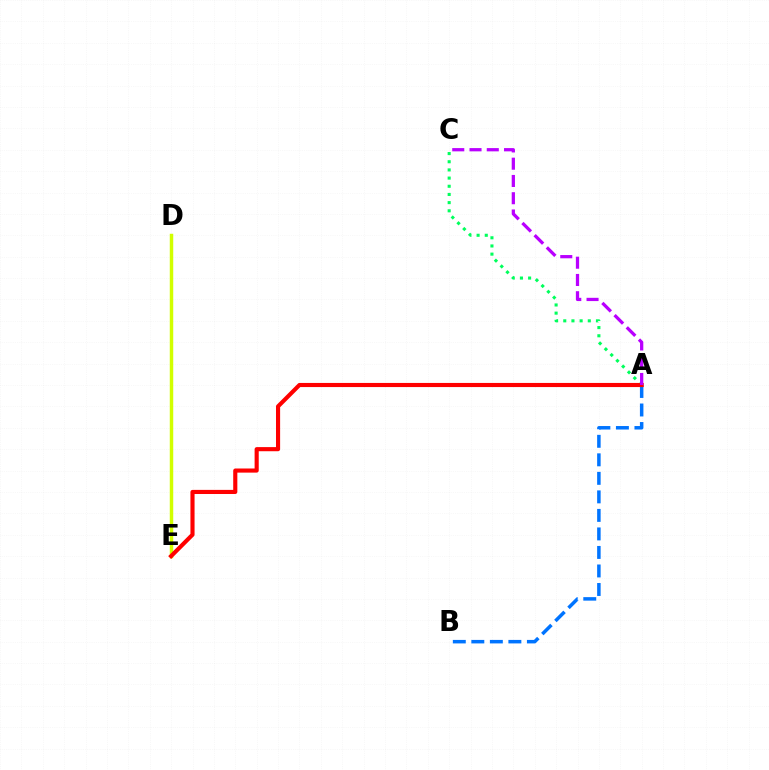{('D', 'E'): [{'color': '#d1ff00', 'line_style': 'solid', 'thickness': 2.5}], ('A', 'B'): [{'color': '#0074ff', 'line_style': 'dashed', 'thickness': 2.52}], ('A', 'C'): [{'color': '#00ff5c', 'line_style': 'dotted', 'thickness': 2.22}, {'color': '#b900ff', 'line_style': 'dashed', 'thickness': 2.35}], ('A', 'E'): [{'color': '#ff0000', 'line_style': 'solid', 'thickness': 2.97}]}